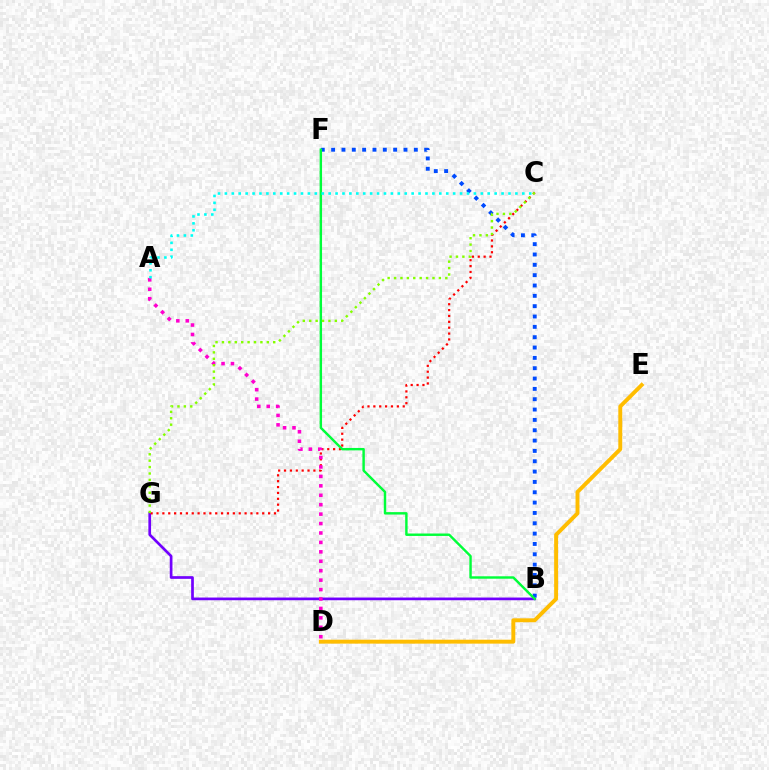{('B', 'F'): [{'color': '#004bff', 'line_style': 'dotted', 'thickness': 2.81}, {'color': '#00ff39', 'line_style': 'solid', 'thickness': 1.75}], ('B', 'G'): [{'color': '#7200ff', 'line_style': 'solid', 'thickness': 1.94}], ('C', 'G'): [{'color': '#ff0000', 'line_style': 'dotted', 'thickness': 1.6}, {'color': '#84ff00', 'line_style': 'dotted', 'thickness': 1.74}], ('A', 'D'): [{'color': '#ff00cf', 'line_style': 'dotted', 'thickness': 2.56}], ('A', 'C'): [{'color': '#00fff6', 'line_style': 'dotted', 'thickness': 1.88}], ('D', 'E'): [{'color': '#ffbd00', 'line_style': 'solid', 'thickness': 2.82}]}